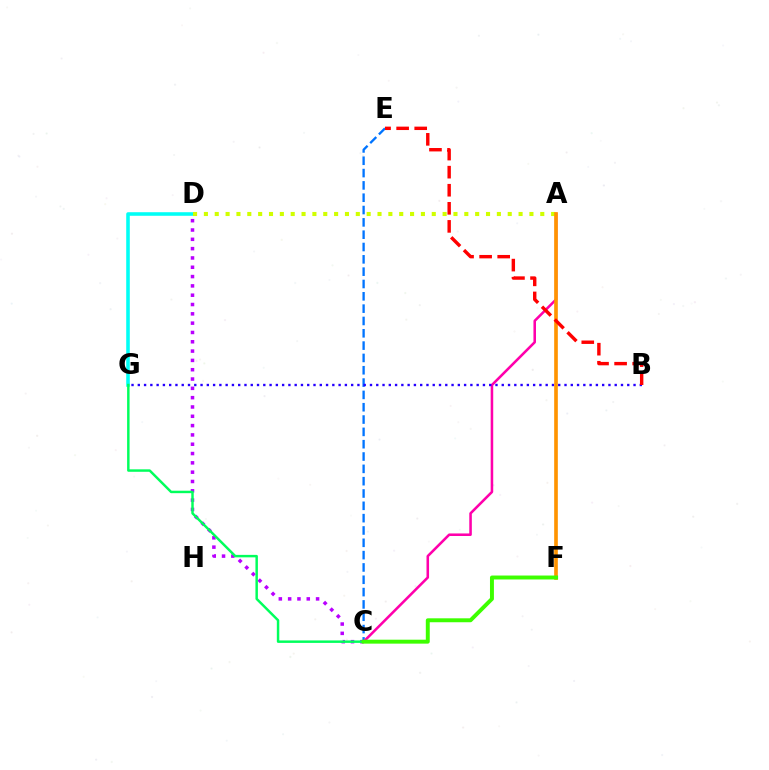{('D', 'G'): [{'color': '#00fff6', 'line_style': 'solid', 'thickness': 2.56}], ('C', 'D'): [{'color': '#b900ff', 'line_style': 'dotted', 'thickness': 2.53}], ('C', 'E'): [{'color': '#0074ff', 'line_style': 'dashed', 'thickness': 1.67}], ('C', 'G'): [{'color': '#00ff5c', 'line_style': 'solid', 'thickness': 1.77}], ('A', 'C'): [{'color': '#ff00ac', 'line_style': 'solid', 'thickness': 1.84}], ('A', 'D'): [{'color': '#d1ff00', 'line_style': 'dotted', 'thickness': 2.95}], ('B', 'G'): [{'color': '#2500ff', 'line_style': 'dotted', 'thickness': 1.7}], ('A', 'F'): [{'color': '#ff9400', 'line_style': 'solid', 'thickness': 2.63}], ('B', 'E'): [{'color': '#ff0000', 'line_style': 'dashed', 'thickness': 2.46}], ('C', 'F'): [{'color': '#3dff00', 'line_style': 'solid', 'thickness': 2.84}]}